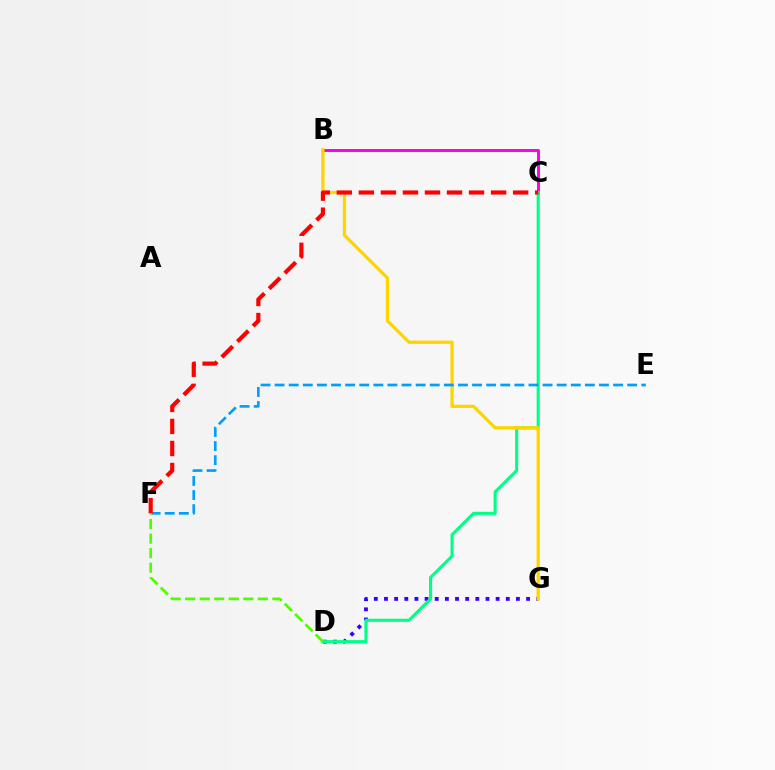{('D', 'G'): [{'color': '#3700ff', 'line_style': 'dotted', 'thickness': 2.76}], ('B', 'C'): [{'color': '#ff00ed', 'line_style': 'solid', 'thickness': 2.14}], ('C', 'D'): [{'color': '#00ff86', 'line_style': 'solid', 'thickness': 2.23}], ('B', 'G'): [{'color': '#ffd500', 'line_style': 'solid', 'thickness': 2.37}], ('E', 'F'): [{'color': '#009eff', 'line_style': 'dashed', 'thickness': 1.92}], ('C', 'F'): [{'color': '#ff0000', 'line_style': 'dashed', 'thickness': 2.99}], ('D', 'F'): [{'color': '#4fff00', 'line_style': 'dashed', 'thickness': 1.97}]}